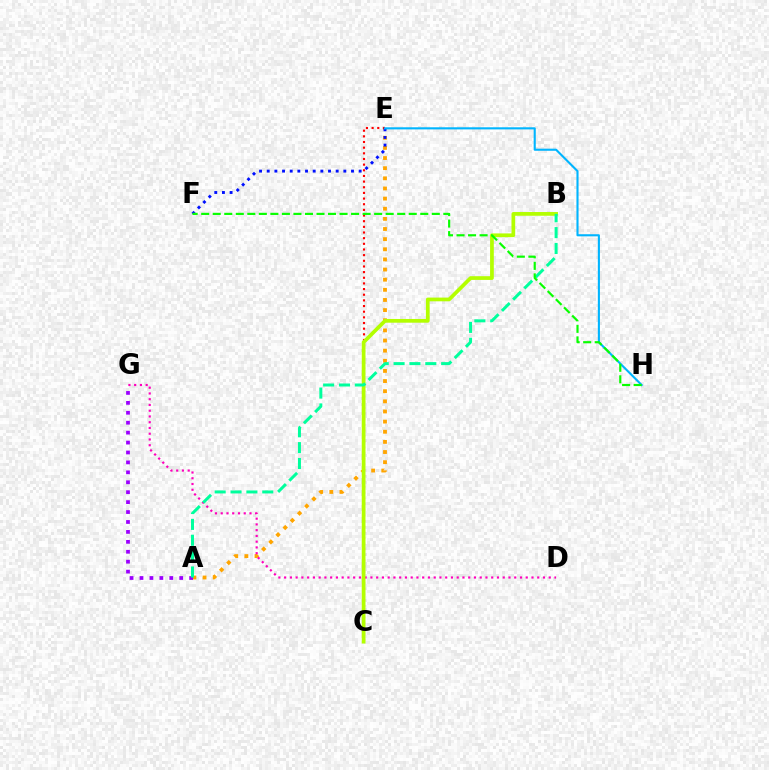{('A', 'E'): [{'color': '#ffa500', 'line_style': 'dotted', 'thickness': 2.75}], ('C', 'E'): [{'color': '#ff0000', 'line_style': 'dotted', 'thickness': 1.54}], ('D', 'G'): [{'color': '#ff00bd', 'line_style': 'dotted', 'thickness': 1.56}], ('A', 'G'): [{'color': '#9b00ff', 'line_style': 'dotted', 'thickness': 2.7}], ('E', 'F'): [{'color': '#0010ff', 'line_style': 'dotted', 'thickness': 2.08}], ('E', 'H'): [{'color': '#00b5ff', 'line_style': 'solid', 'thickness': 1.52}], ('B', 'C'): [{'color': '#b3ff00', 'line_style': 'solid', 'thickness': 2.68}], ('A', 'B'): [{'color': '#00ff9d', 'line_style': 'dashed', 'thickness': 2.15}], ('F', 'H'): [{'color': '#08ff00', 'line_style': 'dashed', 'thickness': 1.57}]}